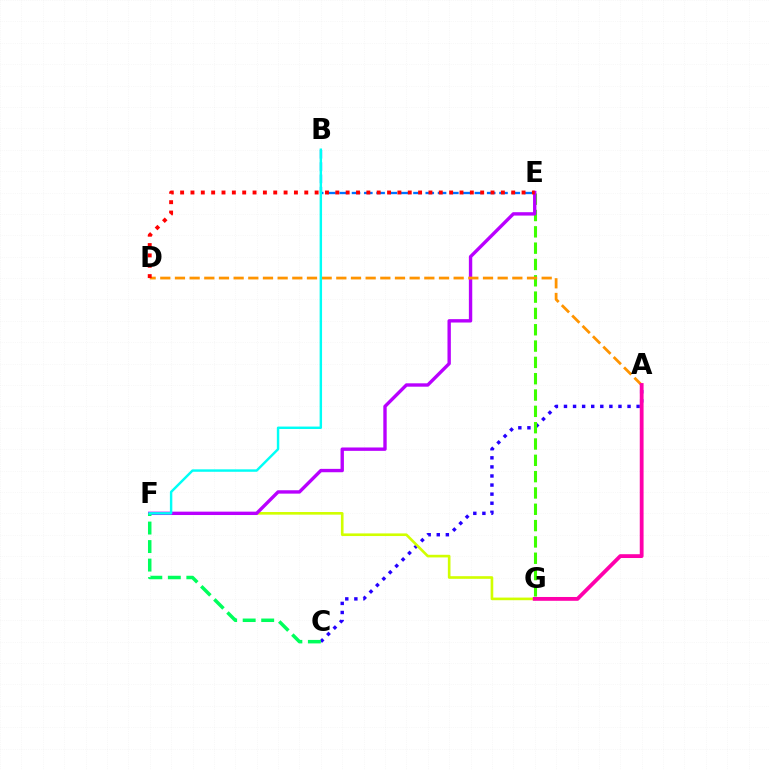{('A', 'C'): [{'color': '#2500ff', 'line_style': 'dotted', 'thickness': 2.47}], ('B', 'E'): [{'color': '#0074ff', 'line_style': 'dashed', 'thickness': 1.67}], ('F', 'G'): [{'color': '#d1ff00', 'line_style': 'solid', 'thickness': 1.9}], ('E', 'G'): [{'color': '#3dff00', 'line_style': 'dashed', 'thickness': 2.22}], ('E', 'F'): [{'color': '#b900ff', 'line_style': 'solid', 'thickness': 2.43}], ('C', 'F'): [{'color': '#00ff5c', 'line_style': 'dashed', 'thickness': 2.52}], ('A', 'D'): [{'color': '#ff9400', 'line_style': 'dashed', 'thickness': 1.99}], ('B', 'F'): [{'color': '#00fff6', 'line_style': 'solid', 'thickness': 1.75}], ('D', 'E'): [{'color': '#ff0000', 'line_style': 'dotted', 'thickness': 2.81}], ('A', 'G'): [{'color': '#ff00ac', 'line_style': 'solid', 'thickness': 2.75}]}